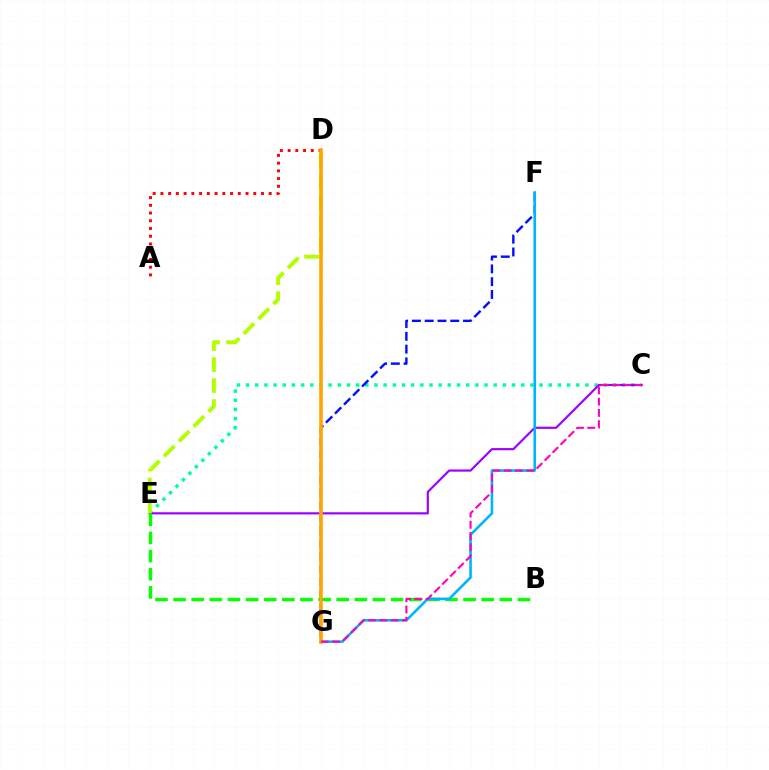{('C', 'E'): [{'color': '#00ff9d', 'line_style': 'dotted', 'thickness': 2.49}, {'color': '#9b00ff', 'line_style': 'solid', 'thickness': 1.56}], ('D', 'E'): [{'color': '#b3ff00', 'line_style': 'dashed', 'thickness': 2.85}], ('B', 'E'): [{'color': '#08ff00', 'line_style': 'dashed', 'thickness': 2.46}], ('F', 'G'): [{'color': '#0010ff', 'line_style': 'dashed', 'thickness': 1.74}, {'color': '#00b5ff', 'line_style': 'solid', 'thickness': 1.88}], ('A', 'D'): [{'color': '#ff0000', 'line_style': 'dotted', 'thickness': 2.1}], ('D', 'G'): [{'color': '#ffa500', 'line_style': 'solid', 'thickness': 2.55}], ('C', 'G'): [{'color': '#ff00bd', 'line_style': 'dashed', 'thickness': 1.53}]}